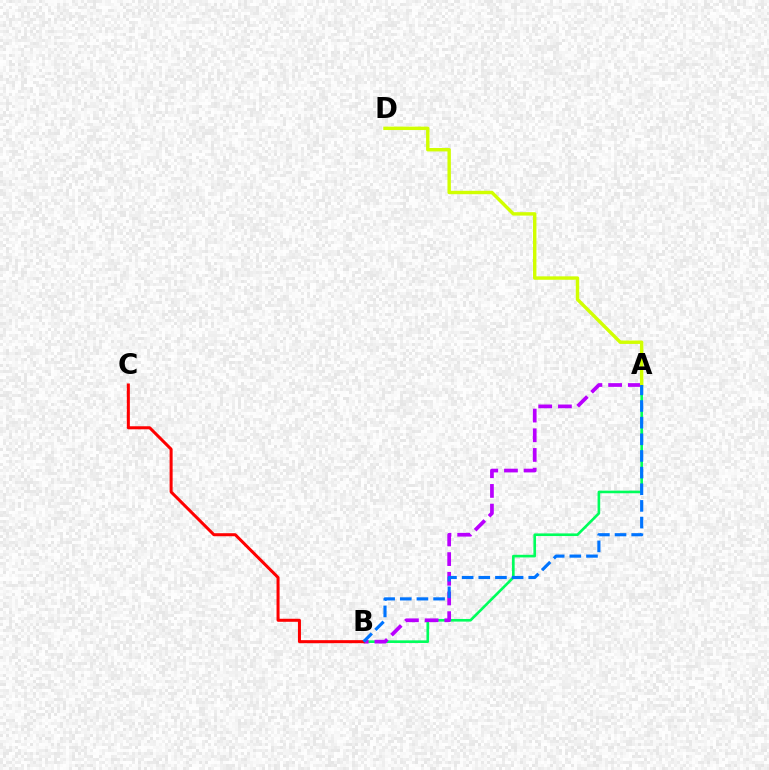{('A', 'B'): [{'color': '#00ff5c', 'line_style': 'solid', 'thickness': 1.89}, {'color': '#b900ff', 'line_style': 'dashed', 'thickness': 2.67}, {'color': '#0074ff', 'line_style': 'dashed', 'thickness': 2.26}], ('A', 'D'): [{'color': '#d1ff00', 'line_style': 'solid', 'thickness': 2.46}], ('B', 'C'): [{'color': '#ff0000', 'line_style': 'solid', 'thickness': 2.18}]}